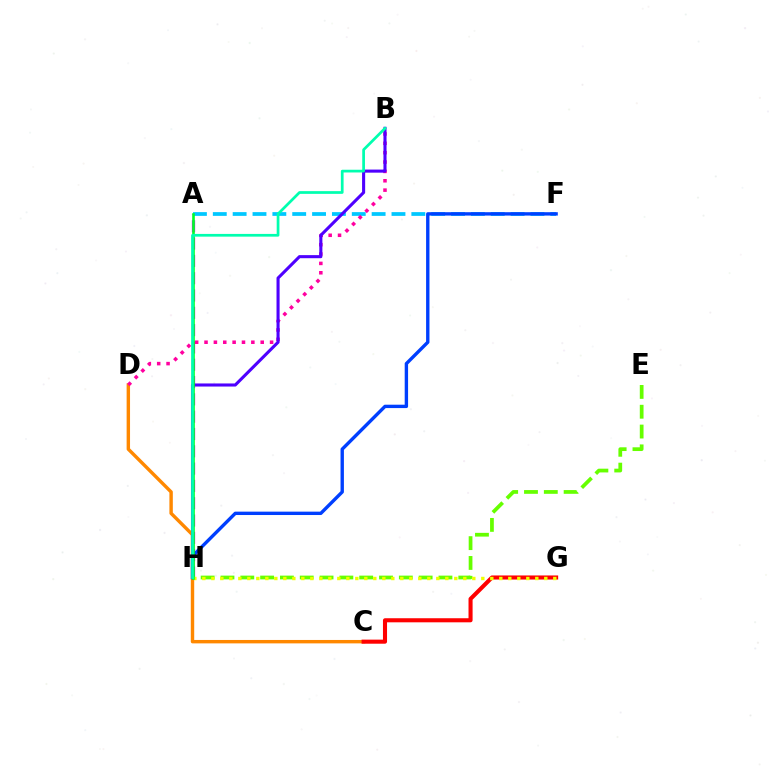{('A', 'H'): [{'color': '#d600ff', 'line_style': 'dashed', 'thickness': 2.35}, {'color': '#00ff27', 'line_style': 'solid', 'thickness': 1.89}], ('A', 'F'): [{'color': '#00c7ff', 'line_style': 'dashed', 'thickness': 2.7}], ('C', 'D'): [{'color': '#ff8800', 'line_style': 'solid', 'thickness': 2.46}], ('B', 'D'): [{'color': '#ff00a0', 'line_style': 'dotted', 'thickness': 2.54}], ('B', 'H'): [{'color': '#4f00ff', 'line_style': 'solid', 'thickness': 2.22}, {'color': '#00ffaf', 'line_style': 'solid', 'thickness': 1.96}], ('C', 'G'): [{'color': '#ff0000', 'line_style': 'solid', 'thickness': 2.94}], ('E', 'H'): [{'color': '#66ff00', 'line_style': 'dashed', 'thickness': 2.69}], ('F', 'H'): [{'color': '#003fff', 'line_style': 'solid', 'thickness': 2.43}], ('G', 'H'): [{'color': '#eeff00', 'line_style': 'dotted', 'thickness': 2.44}]}